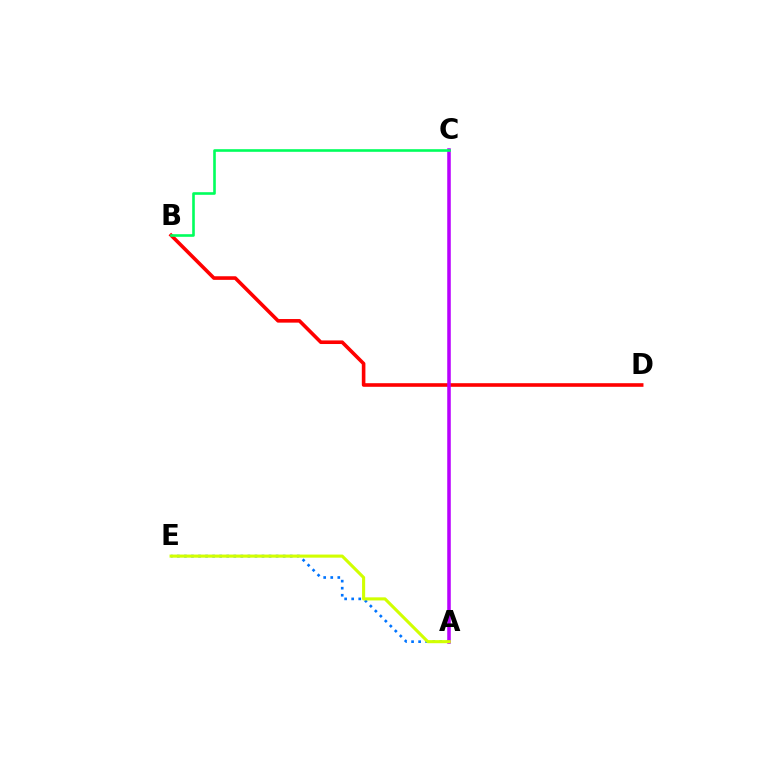{('A', 'E'): [{'color': '#0074ff', 'line_style': 'dotted', 'thickness': 1.92}, {'color': '#d1ff00', 'line_style': 'solid', 'thickness': 2.23}], ('B', 'D'): [{'color': '#ff0000', 'line_style': 'solid', 'thickness': 2.59}], ('A', 'C'): [{'color': '#b900ff', 'line_style': 'solid', 'thickness': 2.55}], ('B', 'C'): [{'color': '#00ff5c', 'line_style': 'solid', 'thickness': 1.88}]}